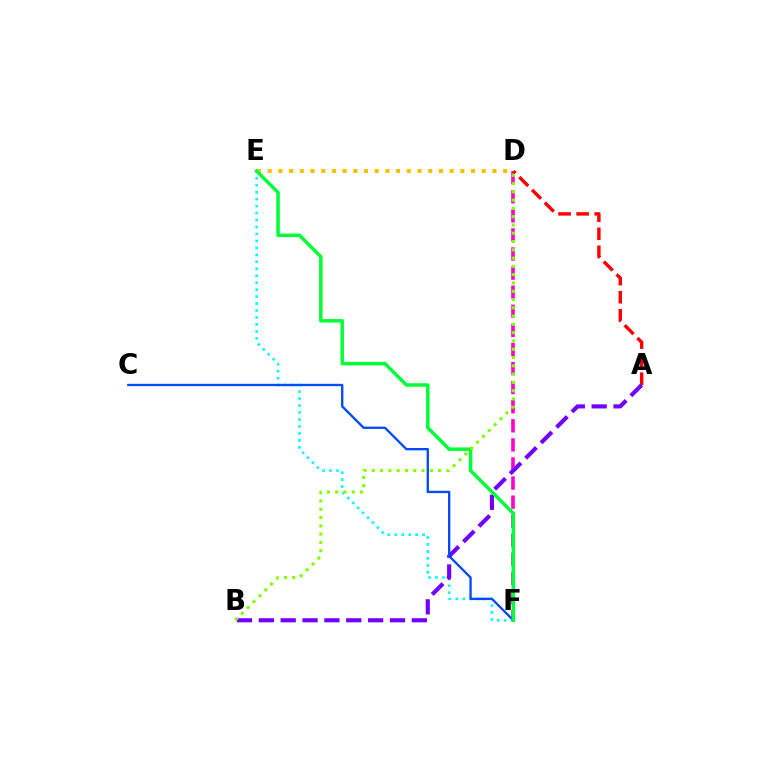{('D', 'F'): [{'color': '#ff00cf', 'line_style': 'dashed', 'thickness': 2.59}], ('D', 'E'): [{'color': '#ffbd00', 'line_style': 'dotted', 'thickness': 2.91}], ('E', 'F'): [{'color': '#00fff6', 'line_style': 'dotted', 'thickness': 1.89}, {'color': '#00ff39', 'line_style': 'solid', 'thickness': 2.51}], ('A', 'D'): [{'color': '#ff0000', 'line_style': 'dashed', 'thickness': 2.45}], ('A', 'B'): [{'color': '#7200ff', 'line_style': 'dashed', 'thickness': 2.97}], ('C', 'F'): [{'color': '#004bff', 'line_style': 'solid', 'thickness': 1.68}], ('B', 'D'): [{'color': '#84ff00', 'line_style': 'dotted', 'thickness': 2.25}]}